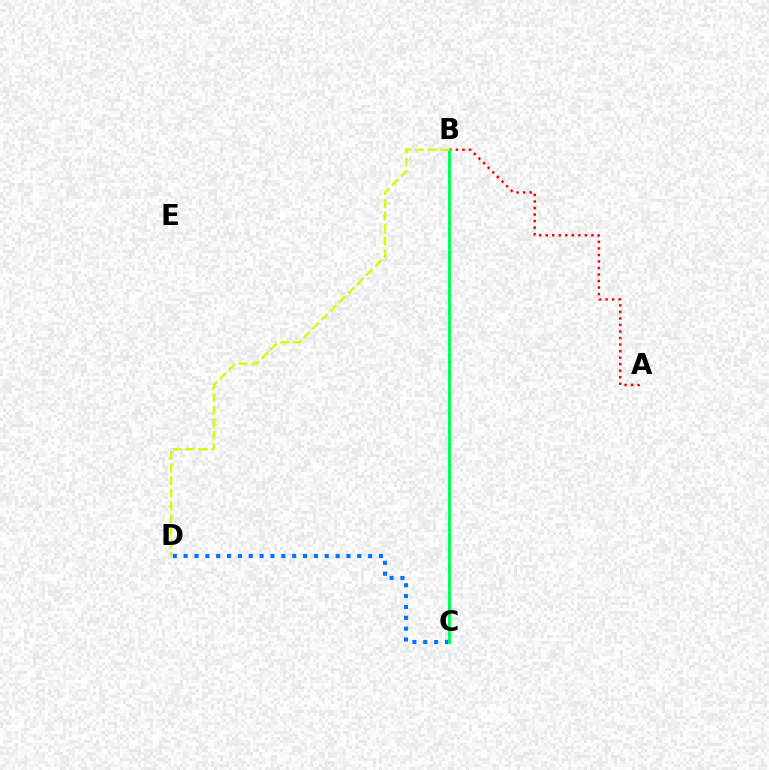{('A', 'B'): [{'color': '#ff0000', 'line_style': 'dotted', 'thickness': 1.77}], ('C', 'D'): [{'color': '#0074ff', 'line_style': 'dotted', 'thickness': 2.95}], ('B', 'C'): [{'color': '#b900ff', 'line_style': 'solid', 'thickness': 2.12}, {'color': '#00ff5c', 'line_style': 'solid', 'thickness': 2.18}], ('B', 'D'): [{'color': '#d1ff00', 'line_style': 'dashed', 'thickness': 1.71}]}